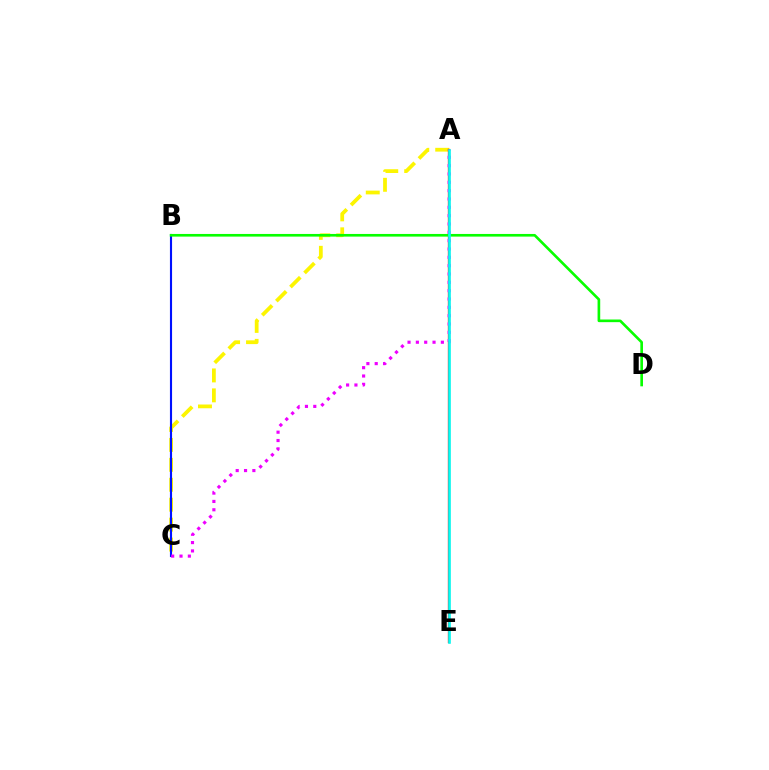{('A', 'C'): [{'color': '#fcf500', 'line_style': 'dashed', 'thickness': 2.71}, {'color': '#ee00ff', 'line_style': 'dotted', 'thickness': 2.26}], ('A', 'E'): [{'color': '#ff0000', 'line_style': 'solid', 'thickness': 1.66}, {'color': '#00fff6', 'line_style': 'solid', 'thickness': 1.88}], ('B', 'C'): [{'color': '#0010ff', 'line_style': 'solid', 'thickness': 1.53}], ('B', 'D'): [{'color': '#08ff00', 'line_style': 'solid', 'thickness': 1.91}]}